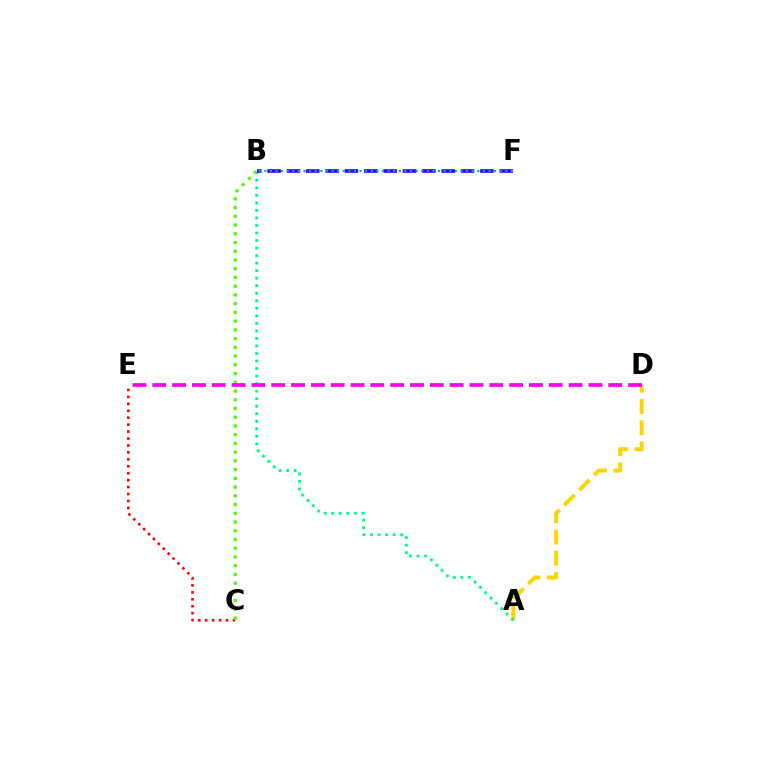{('A', 'D'): [{'color': '#ffd500', 'line_style': 'dashed', 'thickness': 2.88}], ('C', 'E'): [{'color': '#ff0000', 'line_style': 'dotted', 'thickness': 1.89}], ('A', 'B'): [{'color': '#00ff86', 'line_style': 'dotted', 'thickness': 2.05}], ('B', 'C'): [{'color': '#4fff00', 'line_style': 'dotted', 'thickness': 2.37}], ('D', 'E'): [{'color': '#ff00ed', 'line_style': 'dashed', 'thickness': 2.69}], ('B', 'F'): [{'color': '#3700ff', 'line_style': 'dashed', 'thickness': 2.63}, {'color': '#009eff', 'line_style': 'dotted', 'thickness': 1.52}]}